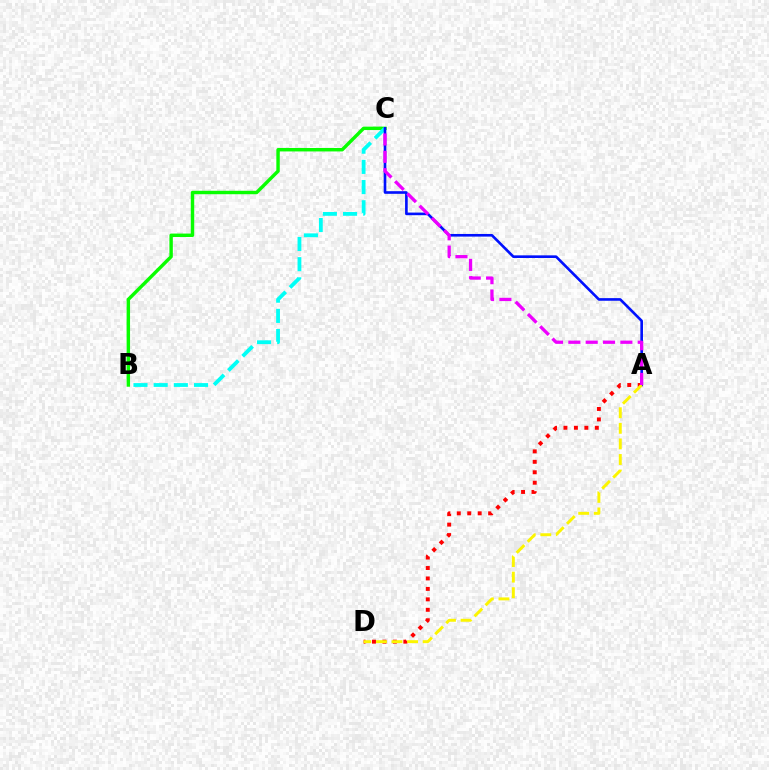{('B', 'C'): [{'color': '#08ff00', 'line_style': 'solid', 'thickness': 2.47}, {'color': '#00fff6', 'line_style': 'dashed', 'thickness': 2.74}], ('A', 'C'): [{'color': '#0010ff', 'line_style': 'solid', 'thickness': 1.9}, {'color': '#ee00ff', 'line_style': 'dashed', 'thickness': 2.36}], ('A', 'D'): [{'color': '#ff0000', 'line_style': 'dotted', 'thickness': 2.84}, {'color': '#fcf500', 'line_style': 'dashed', 'thickness': 2.12}]}